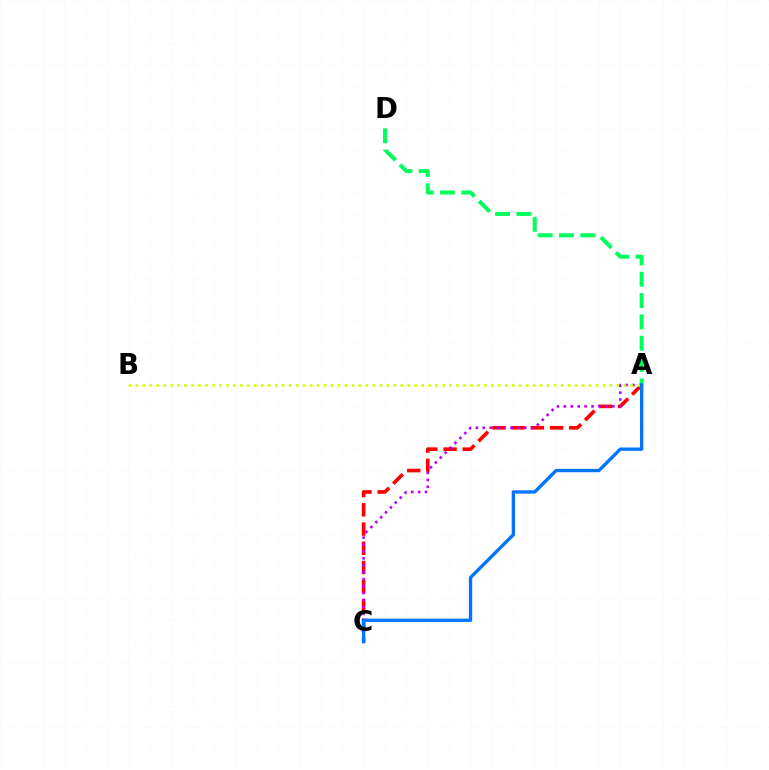{('A', 'D'): [{'color': '#00ff5c', 'line_style': 'dashed', 'thickness': 2.9}], ('A', 'C'): [{'color': '#ff0000', 'line_style': 'dashed', 'thickness': 2.61}, {'color': '#b900ff', 'line_style': 'dotted', 'thickness': 1.88}, {'color': '#0074ff', 'line_style': 'solid', 'thickness': 2.4}], ('A', 'B'): [{'color': '#d1ff00', 'line_style': 'dotted', 'thickness': 1.89}]}